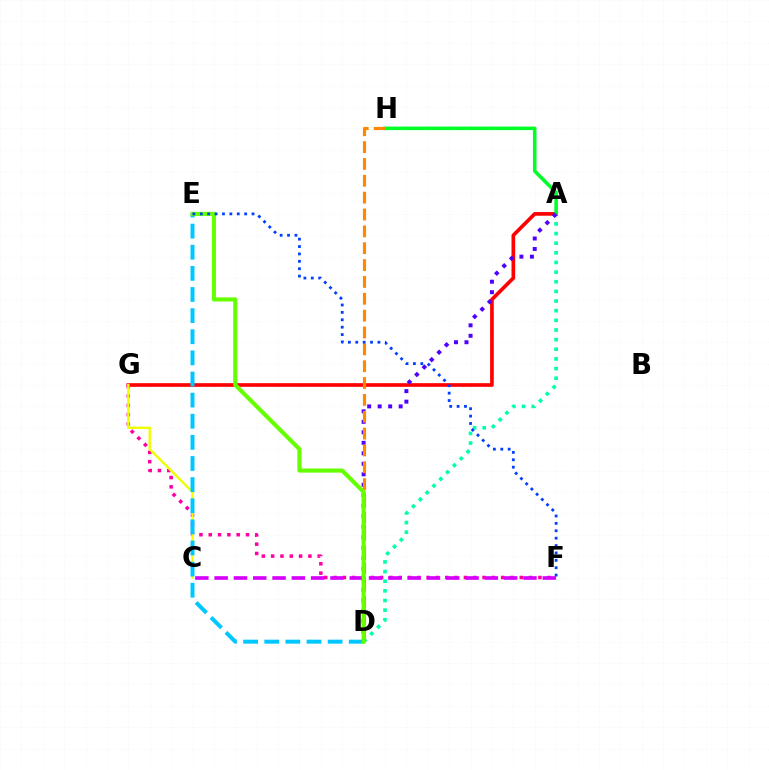{('A', 'G'): [{'color': '#ff0000', 'line_style': 'solid', 'thickness': 2.63}], ('F', 'G'): [{'color': '#ff00a0', 'line_style': 'dotted', 'thickness': 2.53}], ('C', 'F'): [{'color': '#d600ff', 'line_style': 'dashed', 'thickness': 2.62}], ('A', 'D'): [{'color': '#00ffaf', 'line_style': 'dotted', 'thickness': 2.62}, {'color': '#4f00ff', 'line_style': 'dotted', 'thickness': 2.85}], ('C', 'G'): [{'color': '#eeff00', 'line_style': 'solid', 'thickness': 1.73}], ('A', 'H'): [{'color': '#00ff27', 'line_style': 'solid', 'thickness': 2.55}], ('D', 'E'): [{'color': '#00c7ff', 'line_style': 'dashed', 'thickness': 2.87}, {'color': '#66ff00', 'line_style': 'solid', 'thickness': 2.96}], ('D', 'H'): [{'color': '#ff8800', 'line_style': 'dashed', 'thickness': 2.29}], ('E', 'F'): [{'color': '#003fff', 'line_style': 'dotted', 'thickness': 2.01}]}